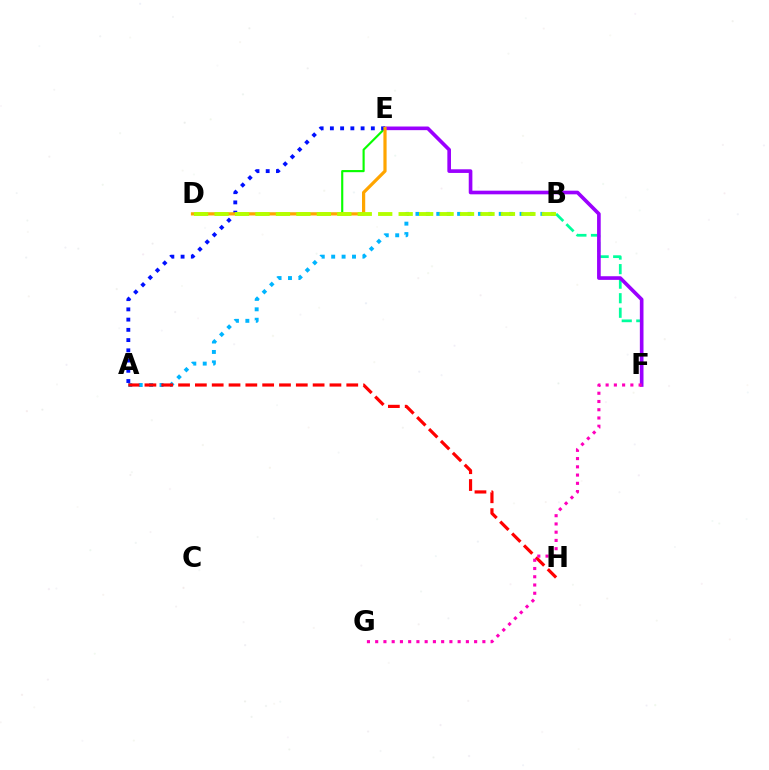{('A', 'B'): [{'color': '#00b5ff', 'line_style': 'dotted', 'thickness': 2.83}], ('B', 'F'): [{'color': '#00ff9d', 'line_style': 'dashed', 'thickness': 1.98}], ('D', 'E'): [{'color': '#08ff00', 'line_style': 'solid', 'thickness': 1.54}, {'color': '#ffa500', 'line_style': 'solid', 'thickness': 2.31}], ('E', 'F'): [{'color': '#9b00ff', 'line_style': 'solid', 'thickness': 2.62}], ('A', 'E'): [{'color': '#0010ff', 'line_style': 'dotted', 'thickness': 2.78}], ('A', 'H'): [{'color': '#ff0000', 'line_style': 'dashed', 'thickness': 2.29}], ('F', 'G'): [{'color': '#ff00bd', 'line_style': 'dotted', 'thickness': 2.24}], ('B', 'D'): [{'color': '#b3ff00', 'line_style': 'dashed', 'thickness': 2.78}]}